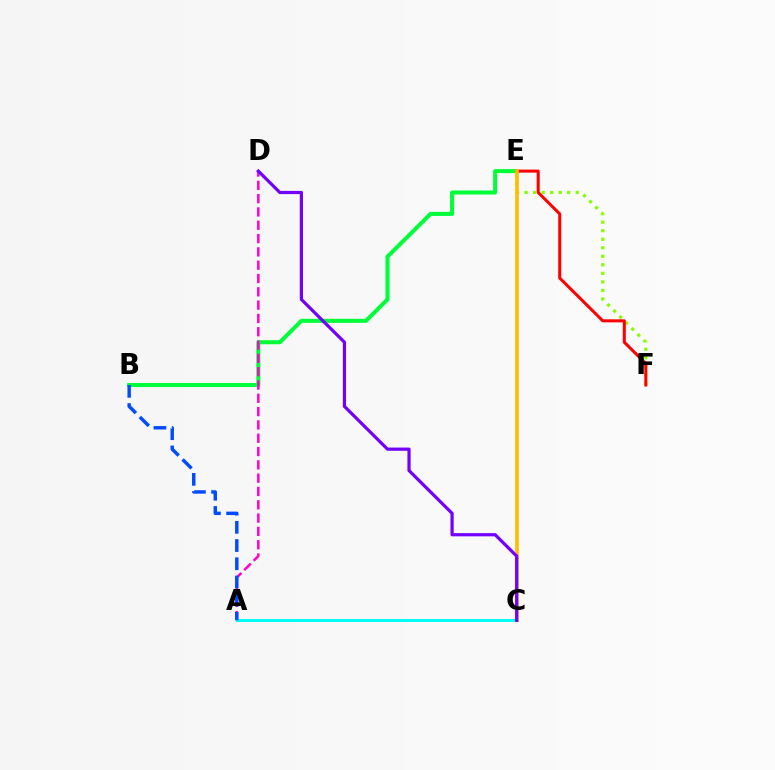{('B', 'E'): [{'color': '#00ff39', 'line_style': 'solid', 'thickness': 2.91}], ('A', 'D'): [{'color': '#ff00cf', 'line_style': 'dashed', 'thickness': 1.81}], ('E', 'F'): [{'color': '#84ff00', 'line_style': 'dotted', 'thickness': 2.32}, {'color': '#ff0000', 'line_style': 'solid', 'thickness': 2.19}], ('A', 'C'): [{'color': '#00fff6', 'line_style': 'solid', 'thickness': 2.14}], ('C', 'E'): [{'color': '#ffbd00', 'line_style': 'solid', 'thickness': 2.62}], ('C', 'D'): [{'color': '#7200ff', 'line_style': 'solid', 'thickness': 2.31}], ('A', 'B'): [{'color': '#004bff', 'line_style': 'dashed', 'thickness': 2.47}]}